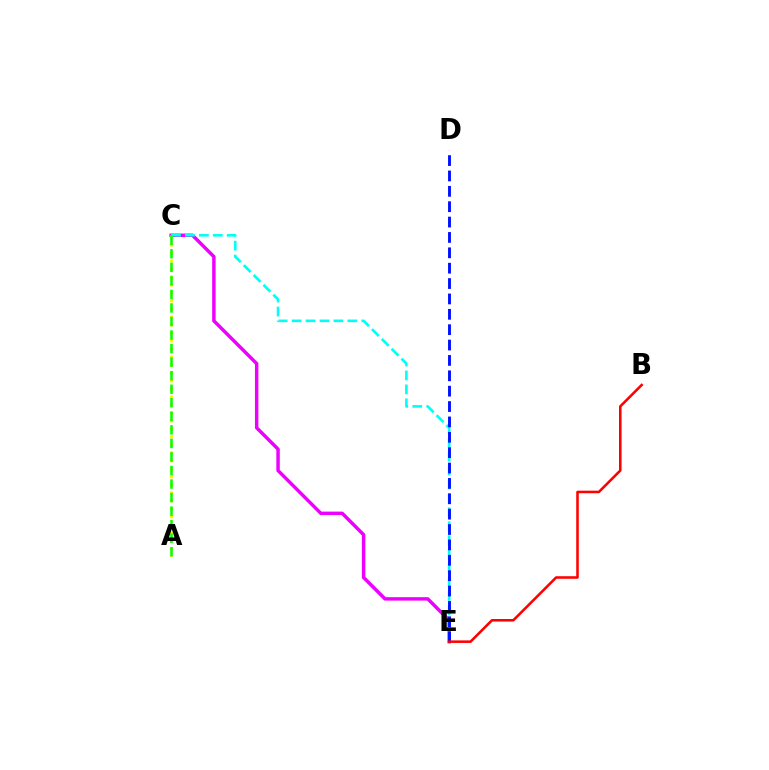{('C', 'E'): [{'color': '#ee00ff', 'line_style': 'solid', 'thickness': 2.48}, {'color': '#00fff6', 'line_style': 'dashed', 'thickness': 1.89}], ('A', 'C'): [{'color': '#fcf500', 'line_style': 'dotted', 'thickness': 2.17}, {'color': '#08ff00', 'line_style': 'dashed', 'thickness': 1.84}], ('D', 'E'): [{'color': '#0010ff', 'line_style': 'dashed', 'thickness': 2.09}], ('B', 'E'): [{'color': '#ff0000', 'line_style': 'solid', 'thickness': 1.84}]}